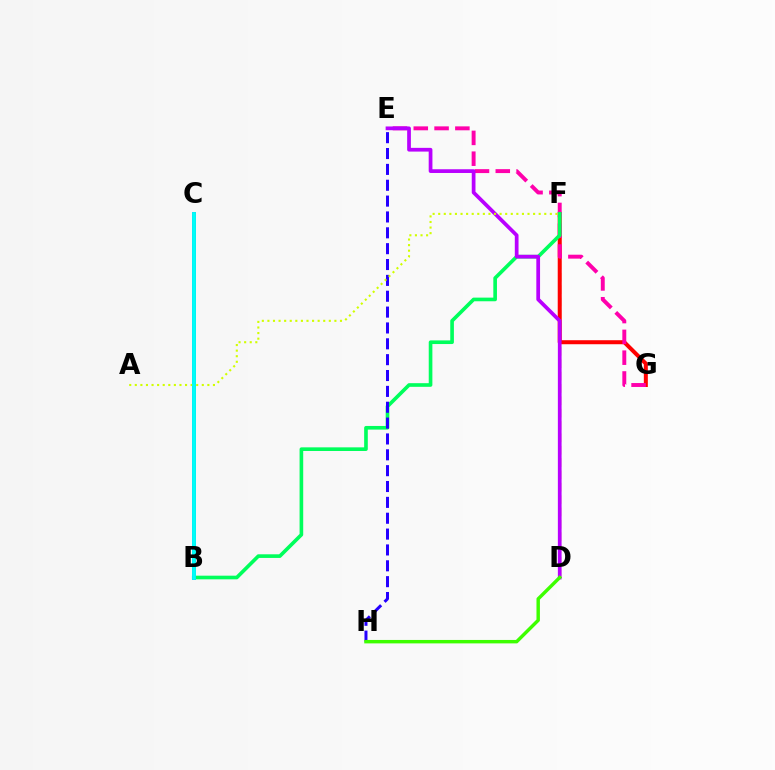{('D', 'F'): [{'color': '#ff9400', 'line_style': 'dashed', 'thickness': 1.68}], ('F', 'G'): [{'color': '#ff0000', 'line_style': 'solid', 'thickness': 2.89}], ('E', 'G'): [{'color': '#ff00ac', 'line_style': 'dashed', 'thickness': 2.83}], ('B', 'F'): [{'color': '#00ff5c', 'line_style': 'solid', 'thickness': 2.62}], ('D', 'E'): [{'color': '#b900ff', 'line_style': 'solid', 'thickness': 2.68}], ('B', 'C'): [{'color': '#0074ff', 'line_style': 'solid', 'thickness': 2.71}, {'color': '#00fff6', 'line_style': 'solid', 'thickness': 2.72}], ('E', 'H'): [{'color': '#2500ff', 'line_style': 'dashed', 'thickness': 2.15}], ('A', 'F'): [{'color': '#d1ff00', 'line_style': 'dotted', 'thickness': 1.52}], ('D', 'H'): [{'color': '#3dff00', 'line_style': 'solid', 'thickness': 2.47}]}